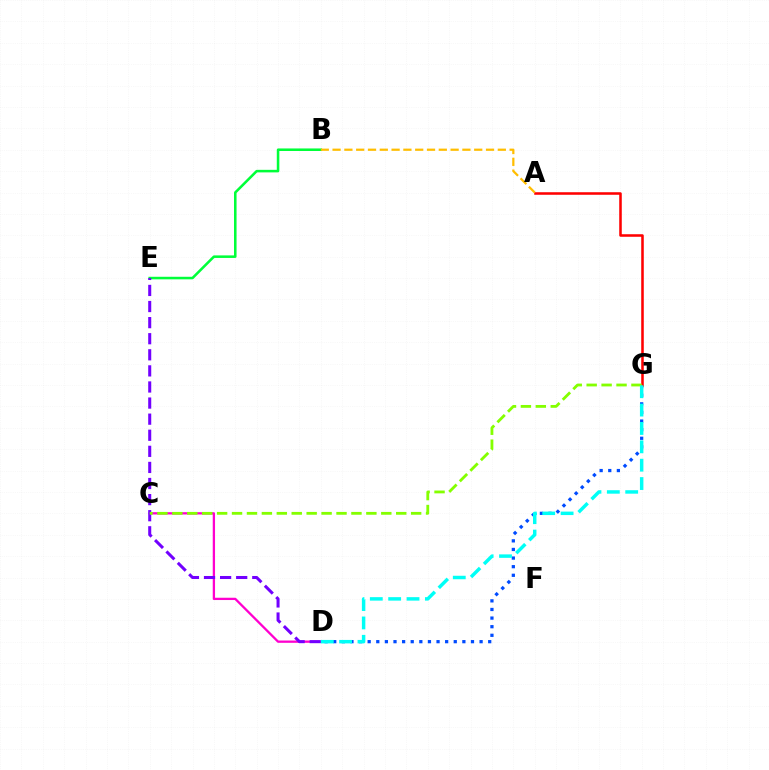{('B', 'E'): [{'color': '#00ff39', 'line_style': 'solid', 'thickness': 1.84}], ('C', 'D'): [{'color': '#ff00cf', 'line_style': 'solid', 'thickness': 1.65}], ('D', 'G'): [{'color': '#004bff', 'line_style': 'dotted', 'thickness': 2.34}, {'color': '#00fff6', 'line_style': 'dashed', 'thickness': 2.5}], ('A', 'G'): [{'color': '#ff0000', 'line_style': 'solid', 'thickness': 1.83}], ('A', 'B'): [{'color': '#ffbd00', 'line_style': 'dashed', 'thickness': 1.6}], ('D', 'E'): [{'color': '#7200ff', 'line_style': 'dashed', 'thickness': 2.19}], ('C', 'G'): [{'color': '#84ff00', 'line_style': 'dashed', 'thickness': 2.03}]}